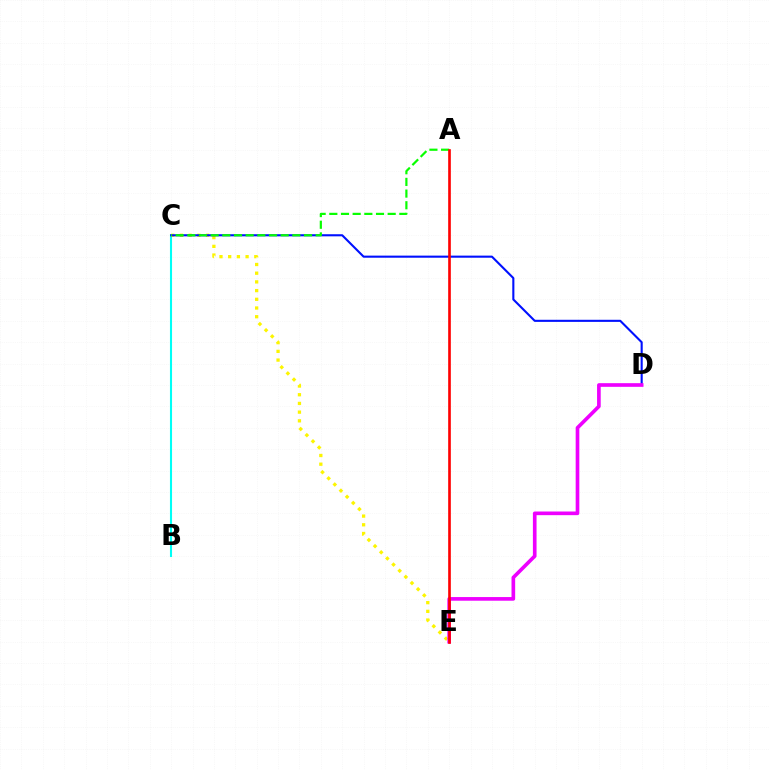{('B', 'C'): [{'color': '#00fff6', 'line_style': 'solid', 'thickness': 1.51}], ('C', 'E'): [{'color': '#fcf500', 'line_style': 'dotted', 'thickness': 2.36}], ('C', 'D'): [{'color': '#0010ff', 'line_style': 'solid', 'thickness': 1.51}], ('A', 'C'): [{'color': '#08ff00', 'line_style': 'dashed', 'thickness': 1.59}], ('D', 'E'): [{'color': '#ee00ff', 'line_style': 'solid', 'thickness': 2.63}], ('A', 'E'): [{'color': '#ff0000', 'line_style': 'solid', 'thickness': 1.91}]}